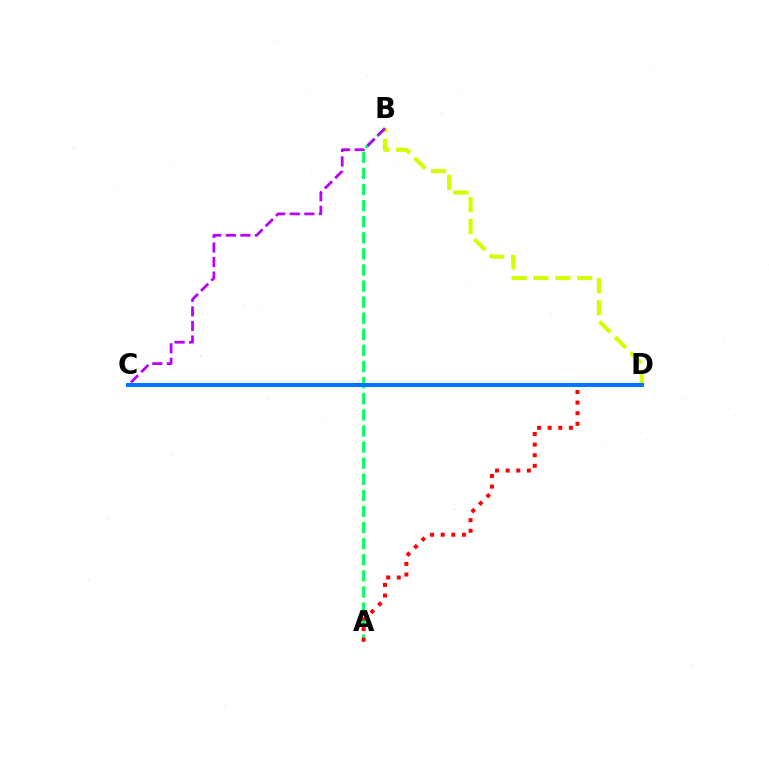{('A', 'B'): [{'color': '#00ff5c', 'line_style': 'dashed', 'thickness': 2.19}], ('B', 'D'): [{'color': '#d1ff00', 'line_style': 'dashed', 'thickness': 2.97}], ('A', 'D'): [{'color': '#ff0000', 'line_style': 'dotted', 'thickness': 2.88}], ('C', 'D'): [{'color': '#0074ff', 'line_style': 'solid', 'thickness': 2.86}], ('B', 'C'): [{'color': '#b900ff', 'line_style': 'dashed', 'thickness': 1.98}]}